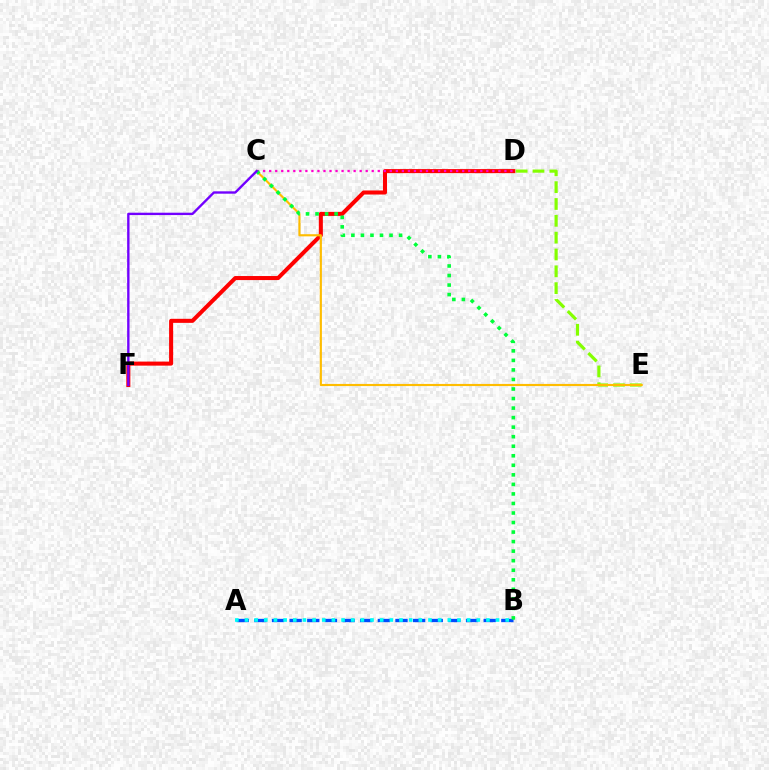{('D', 'F'): [{'color': '#ff0000', 'line_style': 'solid', 'thickness': 2.91}], ('A', 'B'): [{'color': '#004bff', 'line_style': 'dashed', 'thickness': 2.4}, {'color': '#00fff6', 'line_style': 'dotted', 'thickness': 2.62}], ('D', 'E'): [{'color': '#84ff00', 'line_style': 'dashed', 'thickness': 2.29}], ('C', 'E'): [{'color': '#ffbd00', 'line_style': 'solid', 'thickness': 1.55}], ('C', 'D'): [{'color': '#ff00cf', 'line_style': 'dotted', 'thickness': 1.64}], ('B', 'C'): [{'color': '#00ff39', 'line_style': 'dotted', 'thickness': 2.59}], ('C', 'F'): [{'color': '#7200ff', 'line_style': 'solid', 'thickness': 1.7}]}